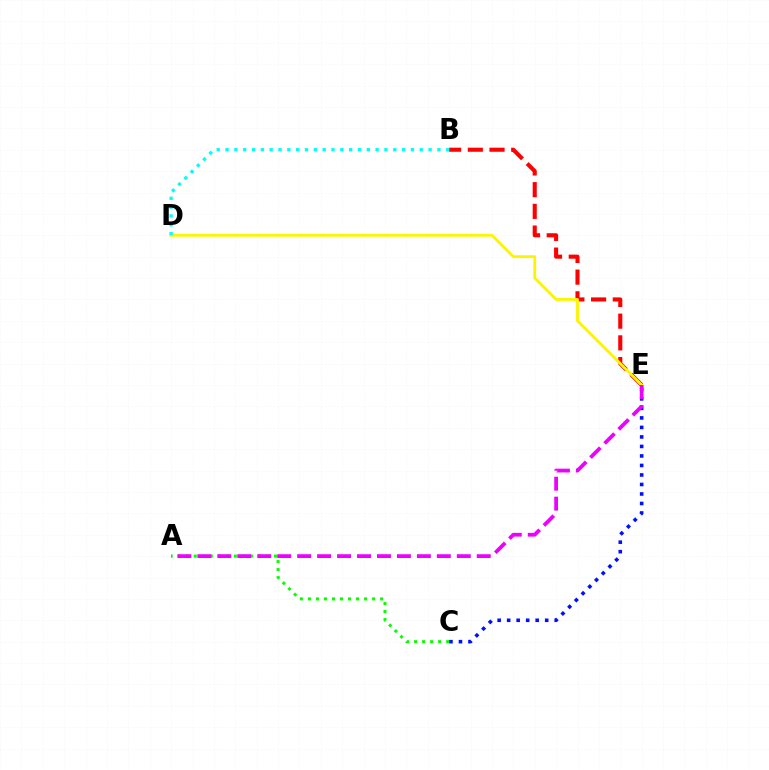{('B', 'E'): [{'color': '#ff0000', 'line_style': 'dashed', 'thickness': 2.95}], ('D', 'E'): [{'color': '#fcf500', 'line_style': 'solid', 'thickness': 2.04}], ('A', 'C'): [{'color': '#08ff00', 'line_style': 'dotted', 'thickness': 2.18}], ('C', 'E'): [{'color': '#0010ff', 'line_style': 'dotted', 'thickness': 2.58}], ('A', 'E'): [{'color': '#ee00ff', 'line_style': 'dashed', 'thickness': 2.71}], ('B', 'D'): [{'color': '#00fff6', 'line_style': 'dotted', 'thickness': 2.4}]}